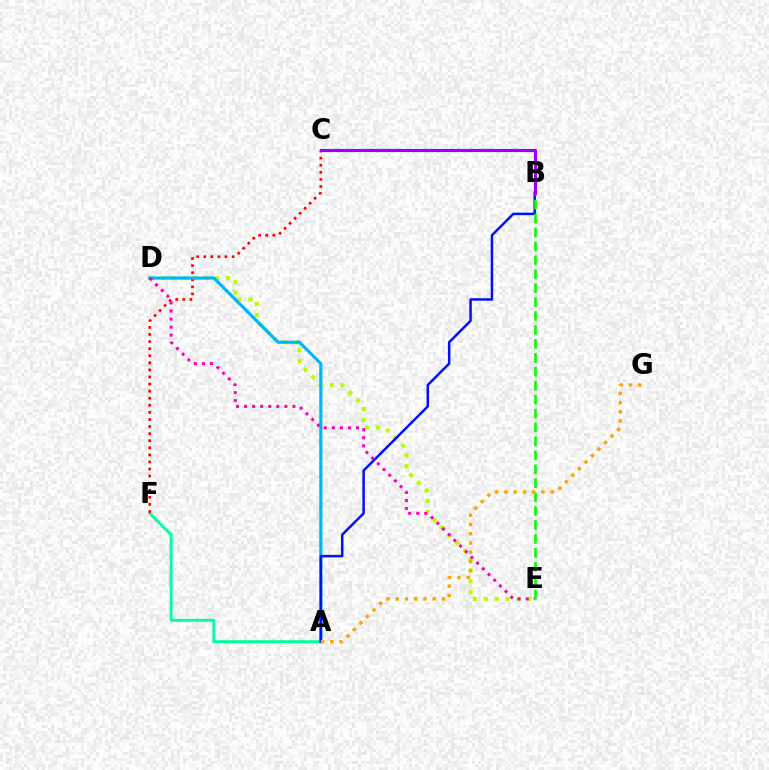{('A', 'F'): [{'color': '#00ff9d', 'line_style': 'solid', 'thickness': 2.08}], ('D', 'E'): [{'color': '#b3ff00', 'line_style': 'dotted', 'thickness': 2.96}, {'color': '#ff00bd', 'line_style': 'dotted', 'thickness': 2.19}], ('C', 'F'): [{'color': '#ff0000', 'line_style': 'dotted', 'thickness': 1.92}], ('A', 'D'): [{'color': '#00b5ff', 'line_style': 'solid', 'thickness': 2.27}], ('A', 'B'): [{'color': '#0010ff', 'line_style': 'solid', 'thickness': 1.8}], ('B', 'E'): [{'color': '#08ff00', 'line_style': 'dashed', 'thickness': 1.89}], ('A', 'G'): [{'color': '#ffa500', 'line_style': 'dotted', 'thickness': 2.51}], ('B', 'C'): [{'color': '#9b00ff', 'line_style': 'solid', 'thickness': 2.27}]}